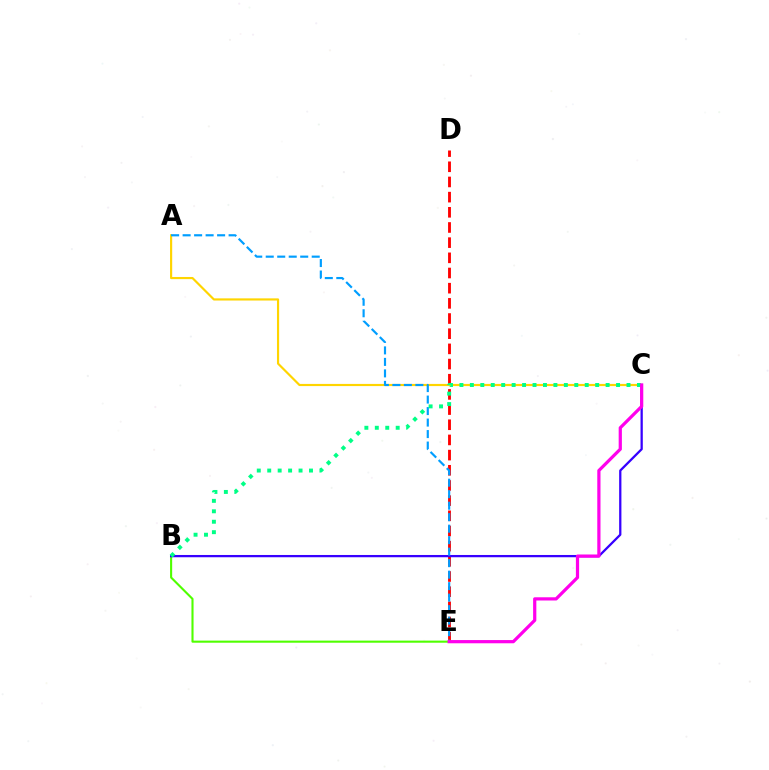{('D', 'E'): [{'color': '#ff0000', 'line_style': 'dashed', 'thickness': 2.06}], ('B', 'E'): [{'color': '#4fff00', 'line_style': 'solid', 'thickness': 1.52}], ('A', 'C'): [{'color': '#ffd500', 'line_style': 'solid', 'thickness': 1.56}], ('B', 'C'): [{'color': '#3700ff', 'line_style': 'solid', 'thickness': 1.63}, {'color': '#00ff86', 'line_style': 'dotted', 'thickness': 2.84}], ('A', 'E'): [{'color': '#009eff', 'line_style': 'dashed', 'thickness': 1.56}], ('C', 'E'): [{'color': '#ff00ed', 'line_style': 'solid', 'thickness': 2.32}]}